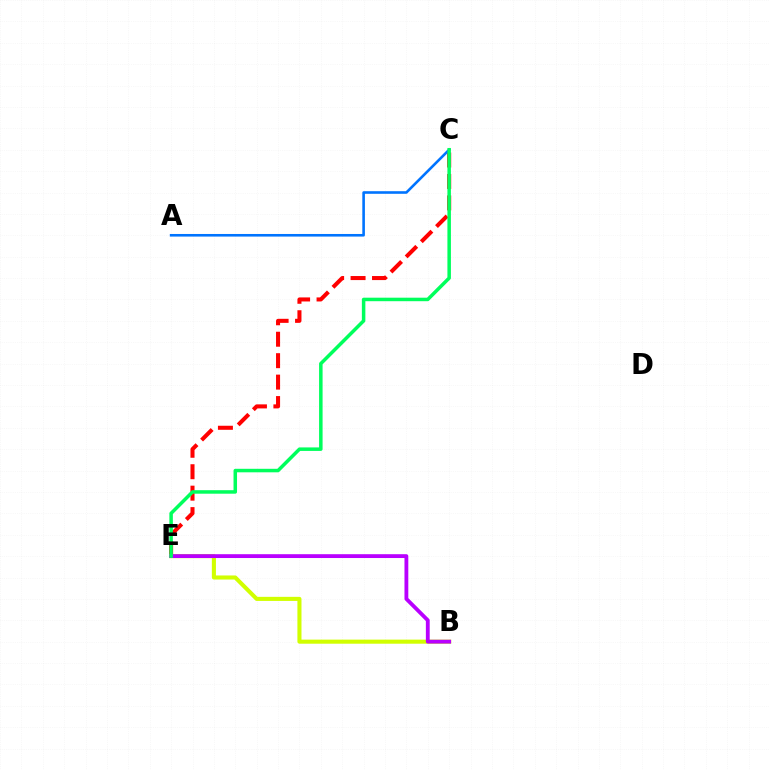{('C', 'E'): [{'color': '#ff0000', 'line_style': 'dashed', 'thickness': 2.91}, {'color': '#00ff5c', 'line_style': 'solid', 'thickness': 2.53}], ('A', 'C'): [{'color': '#0074ff', 'line_style': 'solid', 'thickness': 1.87}], ('B', 'E'): [{'color': '#d1ff00', 'line_style': 'solid', 'thickness': 2.94}, {'color': '#b900ff', 'line_style': 'solid', 'thickness': 2.76}]}